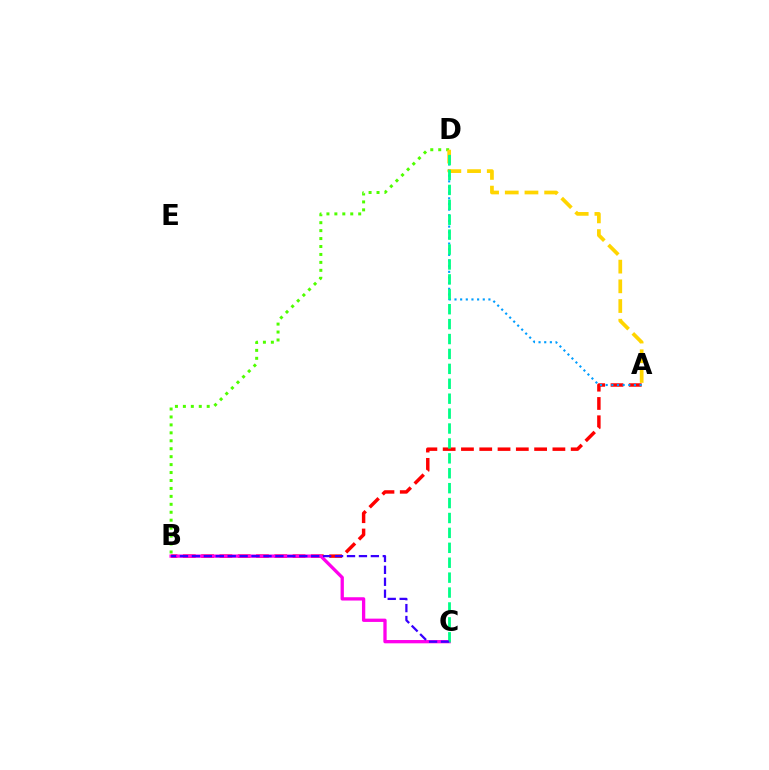{('A', 'B'): [{'color': '#ff0000', 'line_style': 'dashed', 'thickness': 2.48}], ('A', 'D'): [{'color': '#009eff', 'line_style': 'dotted', 'thickness': 1.54}, {'color': '#ffd500', 'line_style': 'dashed', 'thickness': 2.68}], ('B', 'D'): [{'color': '#4fff00', 'line_style': 'dotted', 'thickness': 2.16}], ('B', 'C'): [{'color': '#ff00ed', 'line_style': 'solid', 'thickness': 2.37}, {'color': '#3700ff', 'line_style': 'dashed', 'thickness': 1.62}], ('C', 'D'): [{'color': '#00ff86', 'line_style': 'dashed', 'thickness': 2.03}]}